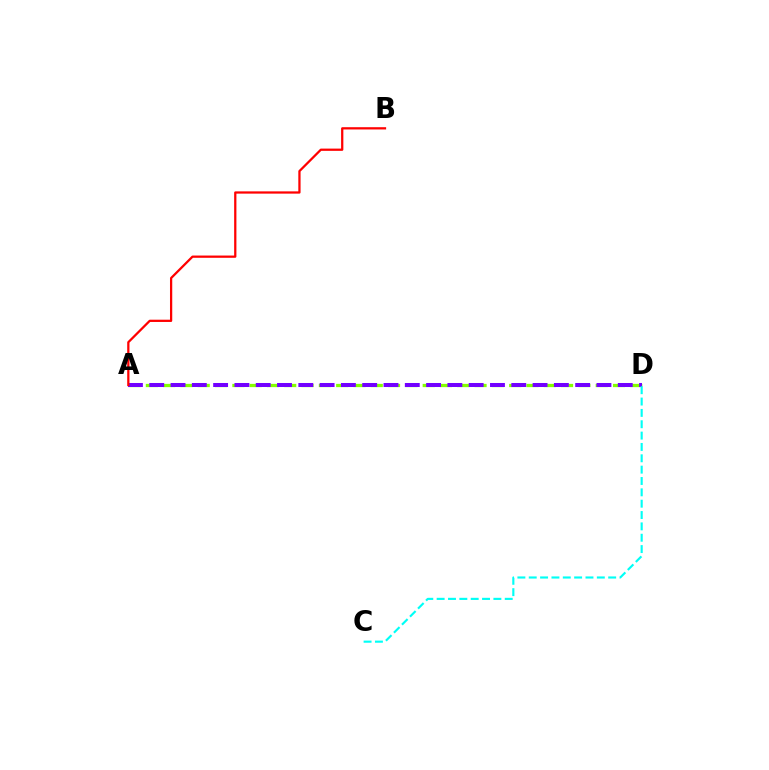{('A', 'D'): [{'color': '#84ff00', 'line_style': 'dashed', 'thickness': 2.35}, {'color': '#7200ff', 'line_style': 'dashed', 'thickness': 2.89}], ('C', 'D'): [{'color': '#00fff6', 'line_style': 'dashed', 'thickness': 1.54}], ('A', 'B'): [{'color': '#ff0000', 'line_style': 'solid', 'thickness': 1.62}]}